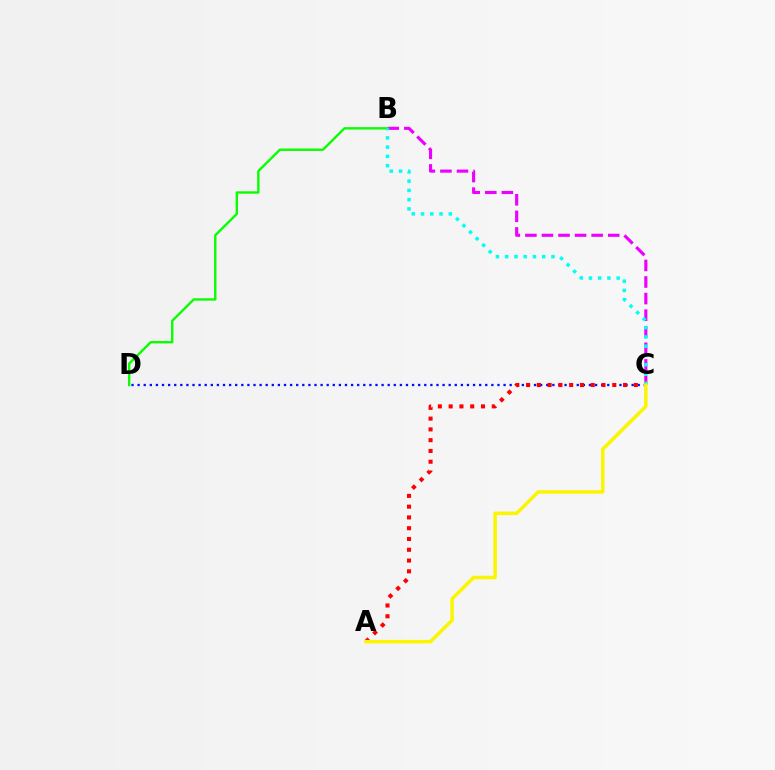{('B', 'C'): [{'color': '#ee00ff', 'line_style': 'dashed', 'thickness': 2.25}, {'color': '#00fff6', 'line_style': 'dotted', 'thickness': 2.51}], ('B', 'D'): [{'color': '#08ff00', 'line_style': 'solid', 'thickness': 1.71}], ('C', 'D'): [{'color': '#0010ff', 'line_style': 'dotted', 'thickness': 1.66}], ('A', 'C'): [{'color': '#ff0000', 'line_style': 'dotted', 'thickness': 2.93}, {'color': '#fcf500', 'line_style': 'solid', 'thickness': 2.51}]}